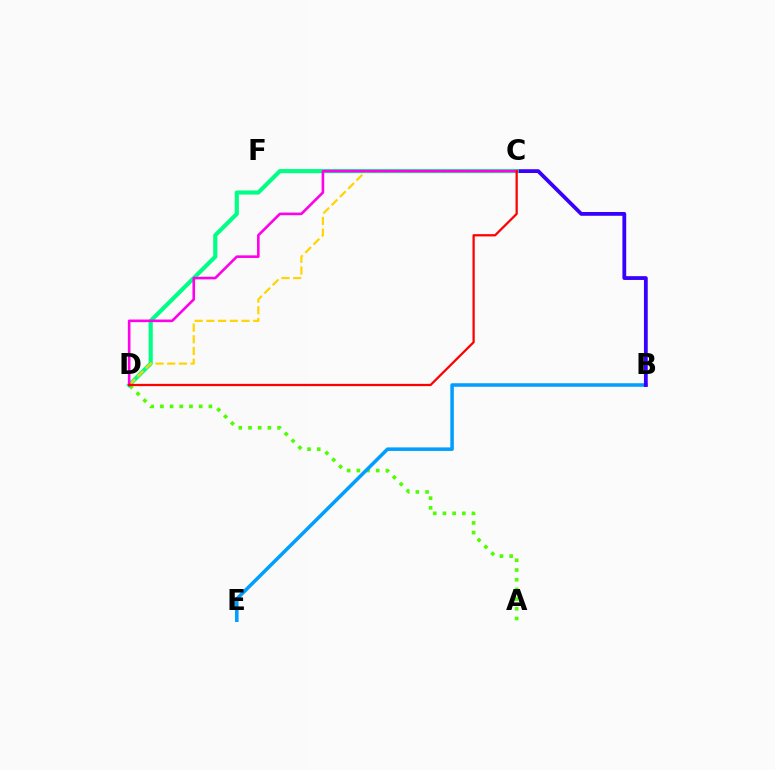{('A', 'D'): [{'color': '#4fff00', 'line_style': 'dotted', 'thickness': 2.63}], ('B', 'E'): [{'color': '#009eff', 'line_style': 'solid', 'thickness': 2.54}], ('B', 'C'): [{'color': '#3700ff', 'line_style': 'solid', 'thickness': 2.73}], ('C', 'D'): [{'color': '#00ff86', 'line_style': 'solid', 'thickness': 2.98}, {'color': '#ffd500', 'line_style': 'dashed', 'thickness': 1.59}, {'color': '#ff00ed', 'line_style': 'solid', 'thickness': 1.88}, {'color': '#ff0000', 'line_style': 'solid', 'thickness': 1.62}]}